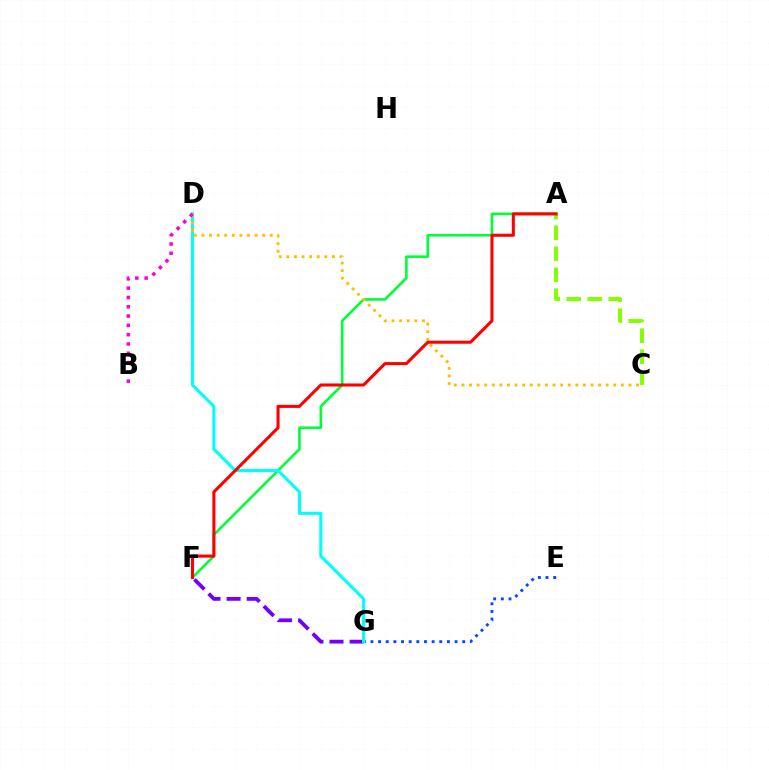{('E', 'G'): [{'color': '#004bff', 'line_style': 'dotted', 'thickness': 2.08}], ('A', 'F'): [{'color': '#00ff39', 'line_style': 'solid', 'thickness': 1.89}, {'color': '#ff0000', 'line_style': 'solid', 'thickness': 2.21}], ('F', 'G'): [{'color': '#7200ff', 'line_style': 'dashed', 'thickness': 2.73}], ('D', 'G'): [{'color': '#00fff6', 'line_style': 'solid', 'thickness': 2.23}], ('C', 'D'): [{'color': '#ffbd00', 'line_style': 'dotted', 'thickness': 2.06}], ('B', 'D'): [{'color': '#ff00cf', 'line_style': 'dotted', 'thickness': 2.53}], ('A', 'C'): [{'color': '#84ff00', 'line_style': 'dashed', 'thickness': 2.85}]}